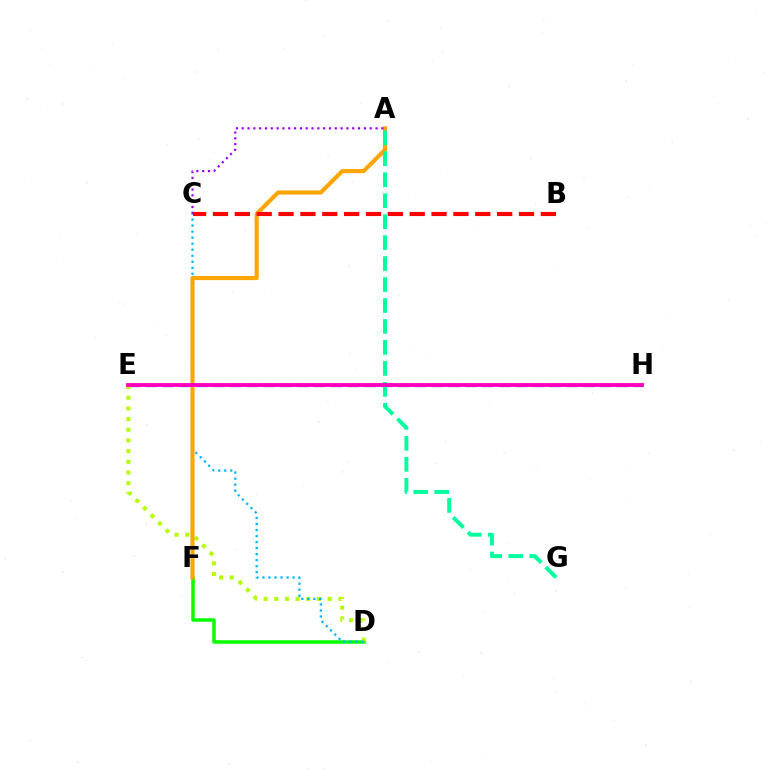{('D', 'F'): [{'color': '#08ff00', 'line_style': 'solid', 'thickness': 2.53}], ('E', 'H'): [{'color': '#0010ff', 'line_style': 'dashed', 'thickness': 2.29}, {'color': '#ff00bd', 'line_style': 'solid', 'thickness': 2.76}], ('D', 'E'): [{'color': '#b3ff00', 'line_style': 'dotted', 'thickness': 2.9}], ('C', 'D'): [{'color': '#00b5ff', 'line_style': 'dotted', 'thickness': 1.64}], ('A', 'F'): [{'color': '#ffa500', 'line_style': 'solid', 'thickness': 2.96}], ('A', 'G'): [{'color': '#00ff9d', 'line_style': 'dashed', 'thickness': 2.85}], ('A', 'C'): [{'color': '#9b00ff', 'line_style': 'dotted', 'thickness': 1.58}], ('B', 'C'): [{'color': '#ff0000', 'line_style': 'dashed', 'thickness': 2.97}]}